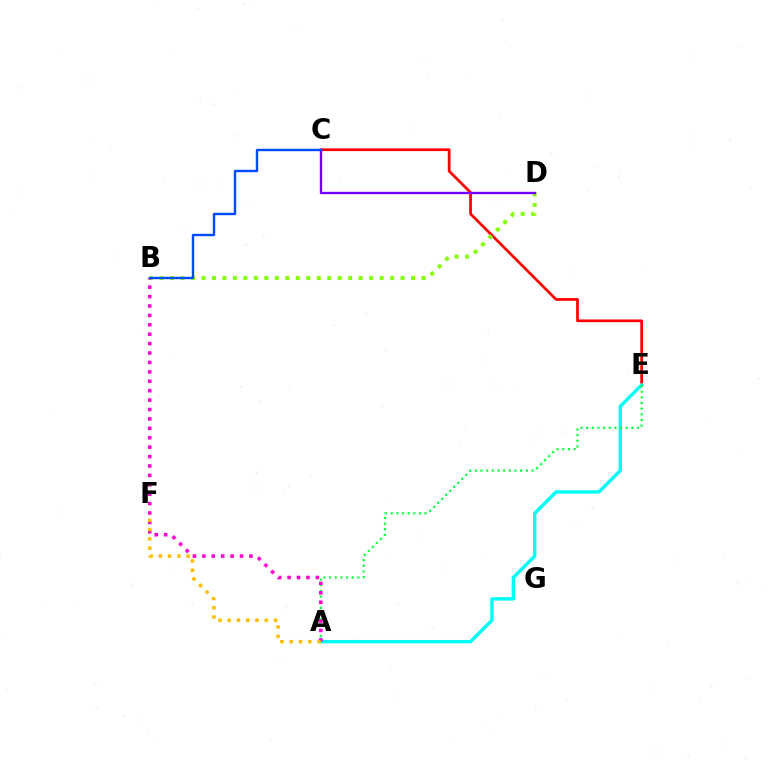{('C', 'E'): [{'color': '#ff0000', 'line_style': 'solid', 'thickness': 1.97}], ('A', 'E'): [{'color': '#00fff6', 'line_style': 'solid', 'thickness': 2.44}, {'color': '#00ff39', 'line_style': 'dotted', 'thickness': 1.54}], ('B', 'D'): [{'color': '#84ff00', 'line_style': 'dotted', 'thickness': 2.85}], ('C', 'D'): [{'color': '#7200ff', 'line_style': 'solid', 'thickness': 1.7}], ('A', 'B'): [{'color': '#ff00cf', 'line_style': 'dotted', 'thickness': 2.56}], ('A', 'F'): [{'color': '#ffbd00', 'line_style': 'dotted', 'thickness': 2.52}], ('B', 'C'): [{'color': '#004bff', 'line_style': 'solid', 'thickness': 1.72}]}